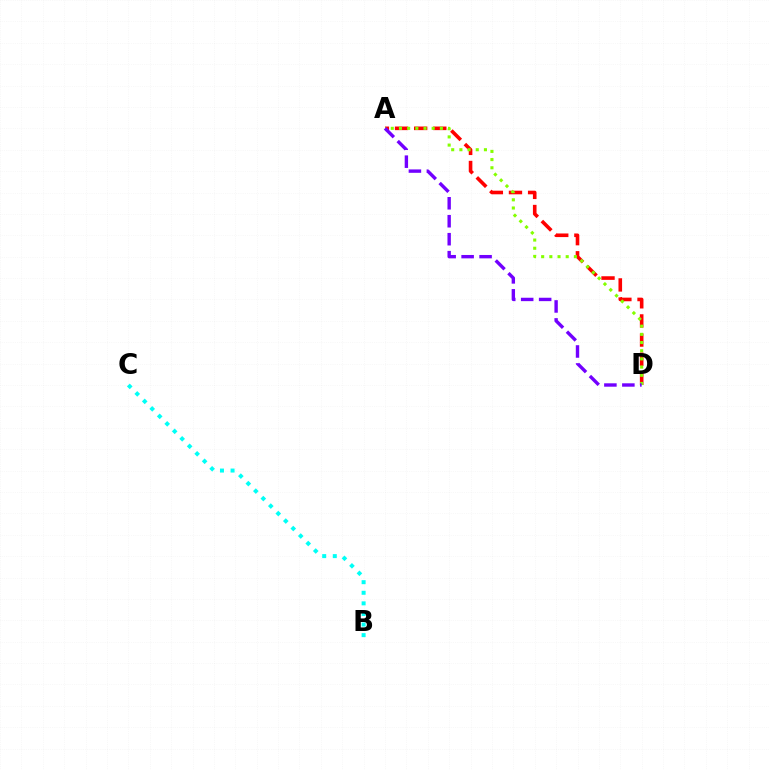{('A', 'D'): [{'color': '#ff0000', 'line_style': 'dashed', 'thickness': 2.6}, {'color': '#84ff00', 'line_style': 'dotted', 'thickness': 2.22}, {'color': '#7200ff', 'line_style': 'dashed', 'thickness': 2.44}], ('B', 'C'): [{'color': '#00fff6', 'line_style': 'dotted', 'thickness': 2.88}]}